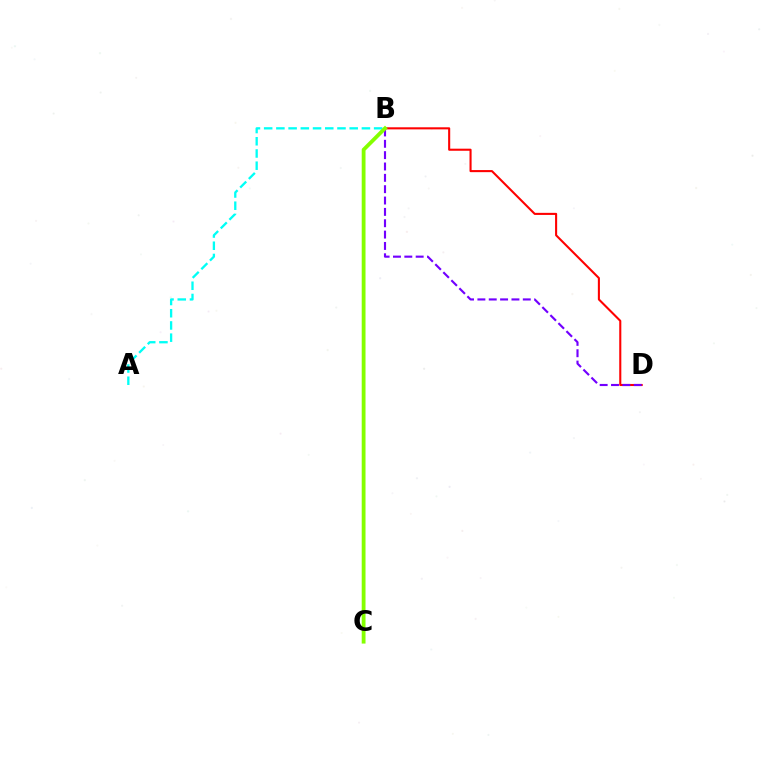{('A', 'B'): [{'color': '#00fff6', 'line_style': 'dashed', 'thickness': 1.66}], ('B', 'D'): [{'color': '#ff0000', 'line_style': 'solid', 'thickness': 1.5}, {'color': '#7200ff', 'line_style': 'dashed', 'thickness': 1.54}], ('B', 'C'): [{'color': '#84ff00', 'line_style': 'solid', 'thickness': 2.74}]}